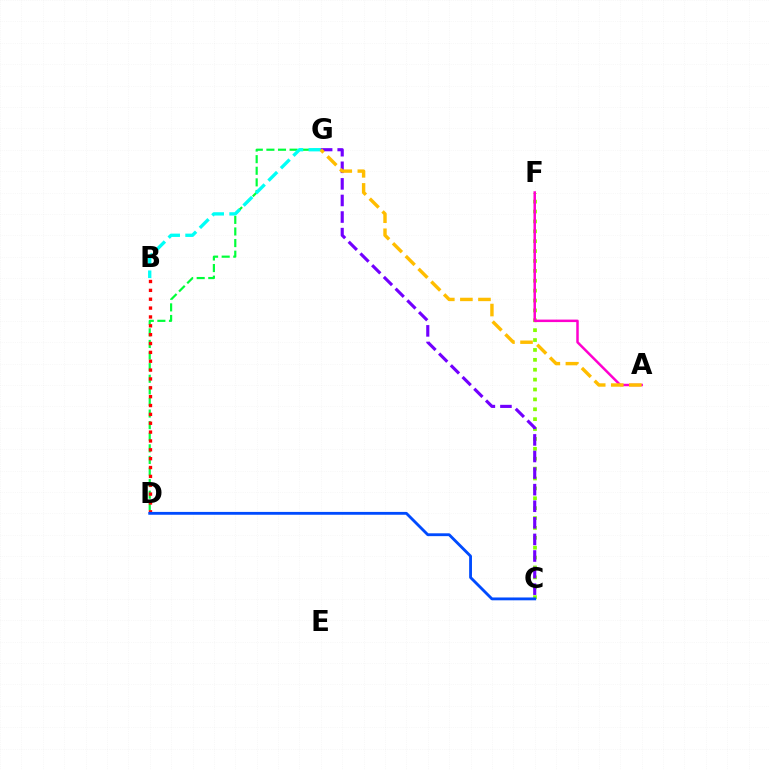{('C', 'F'): [{'color': '#84ff00', 'line_style': 'dotted', 'thickness': 2.69}], ('D', 'G'): [{'color': '#00ff39', 'line_style': 'dashed', 'thickness': 1.58}], ('B', 'G'): [{'color': '#00fff6', 'line_style': 'dashed', 'thickness': 2.4}], ('A', 'F'): [{'color': '#ff00cf', 'line_style': 'solid', 'thickness': 1.8}], ('B', 'D'): [{'color': '#ff0000', 'line_style': 'dotted', 'thickness': 2.41}], ('C', 'G'): [{'color': '#7200ff', 'line_style': 'dashed', 'thickness': 2.25}], ('C', 'D'): [{'color': '#004bff', 'line_style': 'solid', 'thickness': 2.05}], ('A', 'G'): [{'color': '#ffbd00', 'line_style': 'dashed', 'thickness': 2.46}]}